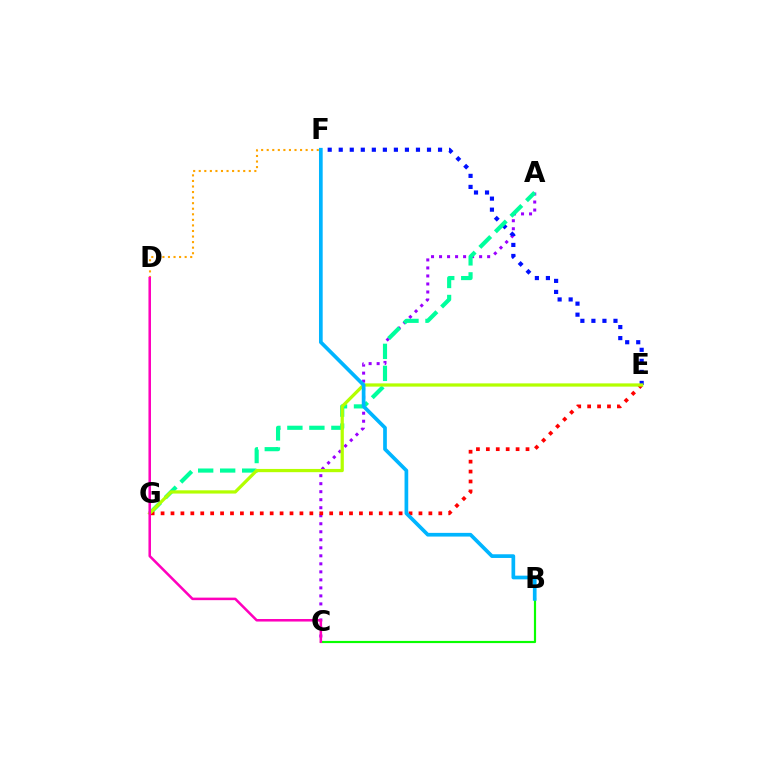{('B', 'C'): [{'color': '#08ff00', 'line_style': 'solid', 'thickness': 1.57}], ('D', 'F'): [{'color': '#ffa500', 'line_style': 'dotted', 'thickness': 1.51}], ('A', 'C'): [{'color': '#9b00ff', 'line_style': 'dotted', 'thickness': 2.18}], ('E', 'F'): [{'color': '#0010ff', 'line_style': 'dotted', 'thickness': 3.0}], ('A', 'G'): [{'color': '#00ff9d', 'line_style': 'dashed', 'thickness': 2.99}], ('E', 'G'): [{'color': '#ff0000', 'line_style': 'dotted', 'thickness': 2.69}, {'color': '#b3ff00', 'line_style': 'solid', 'thickness': 2.33}], ('C', 'D'): [{'color': '#ff00bd', 'line_style': 'solid', 'thickness': 1.83}], ('B', 'F'): [{'color': '#00b5ff', 'line_style': 'solid', 'thickness': 2.66}]}